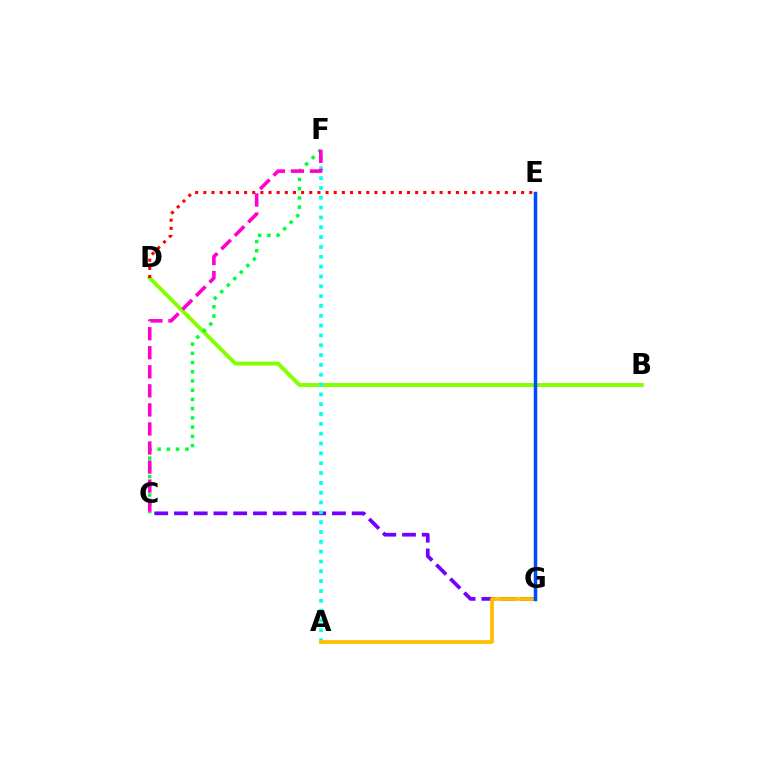{('C', 'G'): [{'color': '#7200ff', 'line_style': 'dashed', 'thickness': 2.68}], ('B', 'D'): [{'color': '#84ff00', 'line_style': 'solid', 'thickness': 2.81}], ('D', 'E'): [{'color': '#ff0000', 'line_style': 'dotted', 'thickness': 2.21}], ('C', 'F'): [{'color': '#00ff39', 'line_style': 'dotted', 'thickness': 2.51}, {'color': '#ff00cf', 'line_style': 'dashed', 'thickness': 2.59}], ('A', 'F'): [{'color': '#00fff6', 'line_style': 'dotted', 'thickness': 2.67}], ('A', 'G'): [{'color': '#ffbd00', 'line_style': 'solid', 'thickness': 2.69}], ('E', 'G'): [{'color': '#004bff', 'line_style': 'solid', 'thickness': 2.52}]}